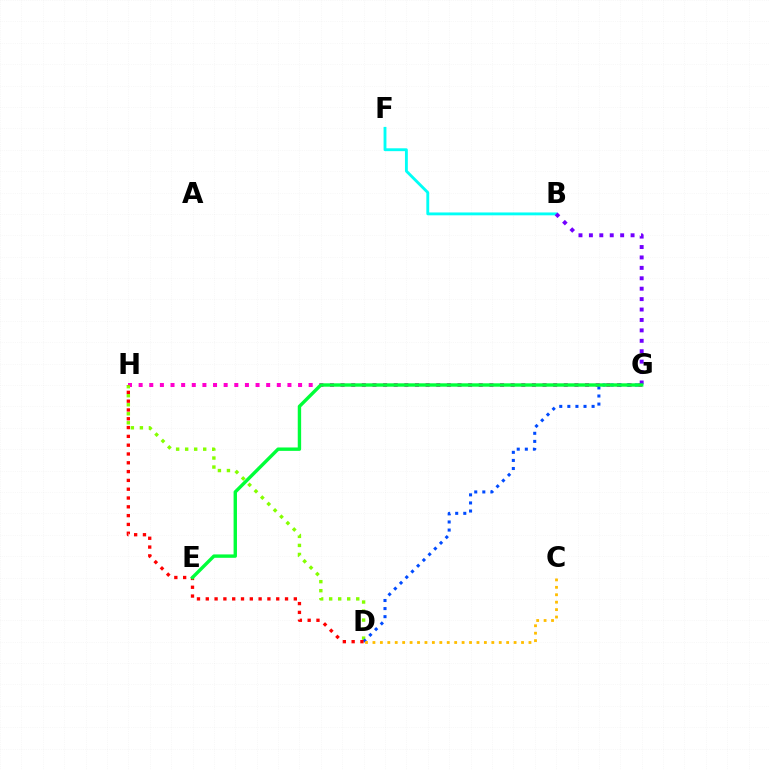{('G', 'H'): [{'color': '#ff00cf', 'line_style': 'dotted', 'thickness': 2.89}], ('D', 'H'): [{'color': '#84ff00', 'line_style': 'dotted', 'thickness': 2.45}, {'color': '#ff0000', 'line_style': 'dotted', 'thickness': 2.39}], ('D', 'G'): [{'color': '#004bff', 'line_style': 'dotted', 'thickness': 2.2}], ('B', 'F'): [{'color': '#00fff6', 'line_style': 'solid', 'thickness': 2.06}], ('B', 'G'): [{'color': '#7200ff', 'line_style': 'dotted', 'thickness': 2.83}], ('C', 'D'): [{'color': '#ffbd00', 'line_style': 'dotted', 'thickness': 2.02}], ('E', 'G'): [{'color': '#00ff39', 'line_style': 'solid', 'thickness': 2.44}]}